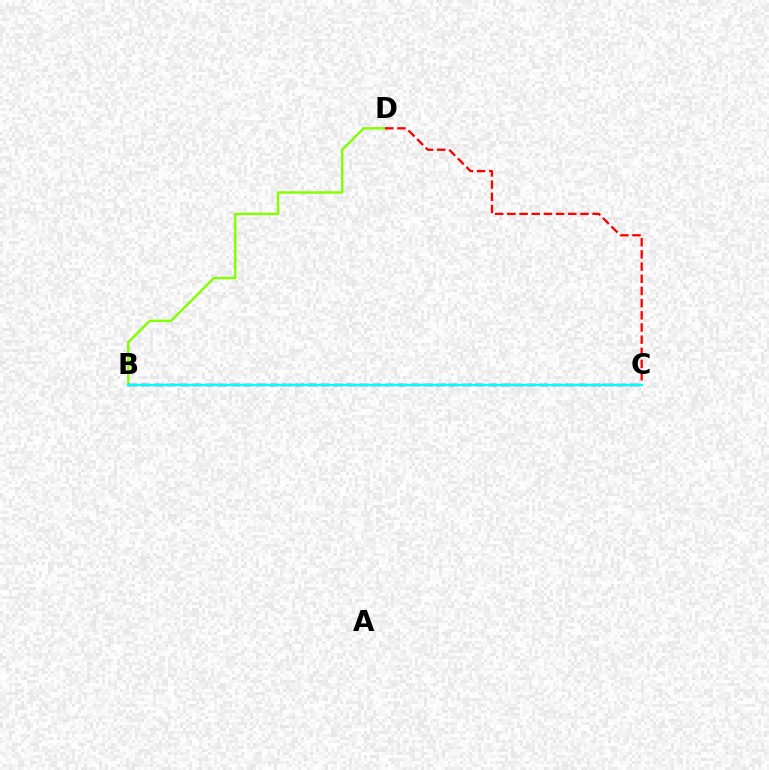{('B', 'D'): [{'color': '#84ff00', 'line_style': 'solid', 'thickness': 1.76}], ('B', 'C'): [{'color': '#7200ff', 'line_style': 'dashed', 'thickness': 1.75}, {'color': '#00fff6', 'line_style': 'solid', 'thickness': 1.73}], ('C', 'D'): [{'color': '#ff0000', 'line_style': 'dashed', 'thickness': 1.65}]}